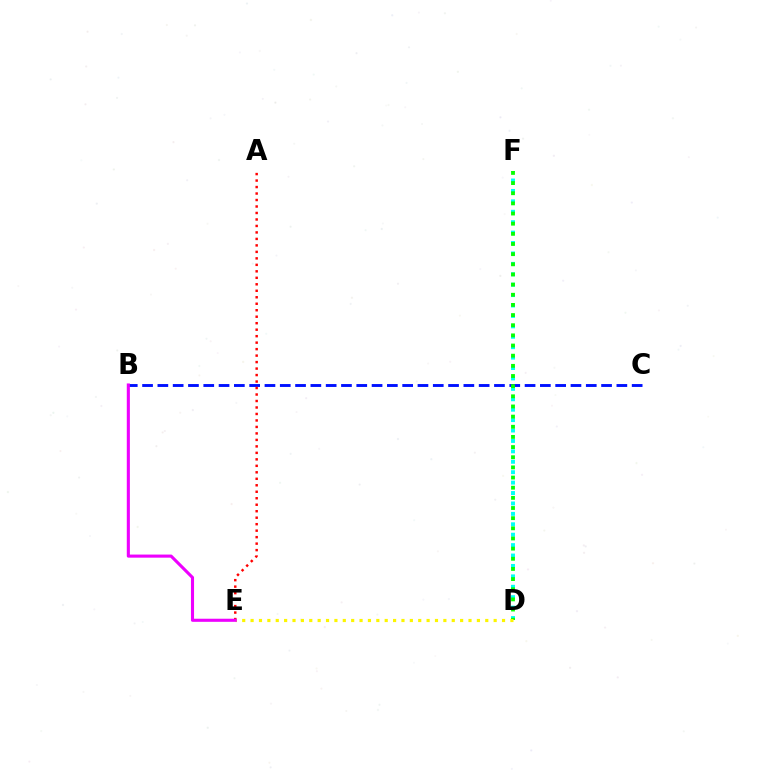{('D', 'F'): [{'color': '#00fff6', 'line_style': 'dotted', 'thickness': 2.83}, {'color': '#08ff00', 'line_style': 'dotted', 'thickness': 2.76}], ('B', 'C'): [{'color': '#0010ff', 'line_style': 'dashed', 'thickness': 2.08}], ('A', 'E'): [{'color': '#ff0000', 'line_style': 'dotted', 'thickness': 1.76}], ('D', 'E'): [{'color': '#fcf500', 'line_style': 'dotted', 'thickness': 2.28}], ('B', 'E'): [{'color': '#ee00ff', 'line_style': 'solid', 'thickness': 2.23}]}